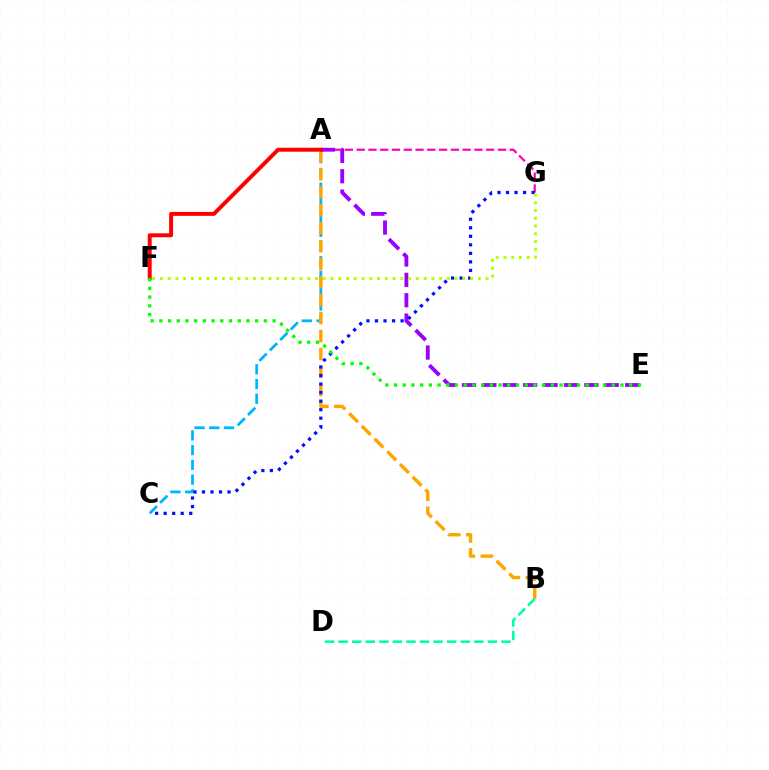{('A', 'C'): [{'color': '#00b5ff', 'line_style': 'dashed', 'thickness': 2.0}], ('A', 'G'): [{'color': '#ff00bd', 'line_style': 'dashed', 'thickness': 1.6}], ('A', 'B'): [{'color': '#ffa500', 'line_style': 'dashed', 'thickness': 2.44}], ('A', 'E'): [{'color': '#9b00ff', 'line_style': 'dashed', 'thickness': 2.77}], ('A', 'F'): [{'color': '#ff0000', 'line_style': 'solid', 'thickness': 2.84}], ('C', 'G'): [{'color': '#0010ff', 'line_style': 'dotted', 'thickness': 2.32}], ('F', 'G'): [{'color': '#b3ff00', 'line_style': 'dotted', 'thickness': 2.11}], ('B', 'D'): [{'color': '#00ff9d', 'line_style': 'dashed', 'thickness': 1.84}], ('E', 'F'): [{'color': '#08ff00', 'line_style': 'dotted', 'thickness': 2.37}]}